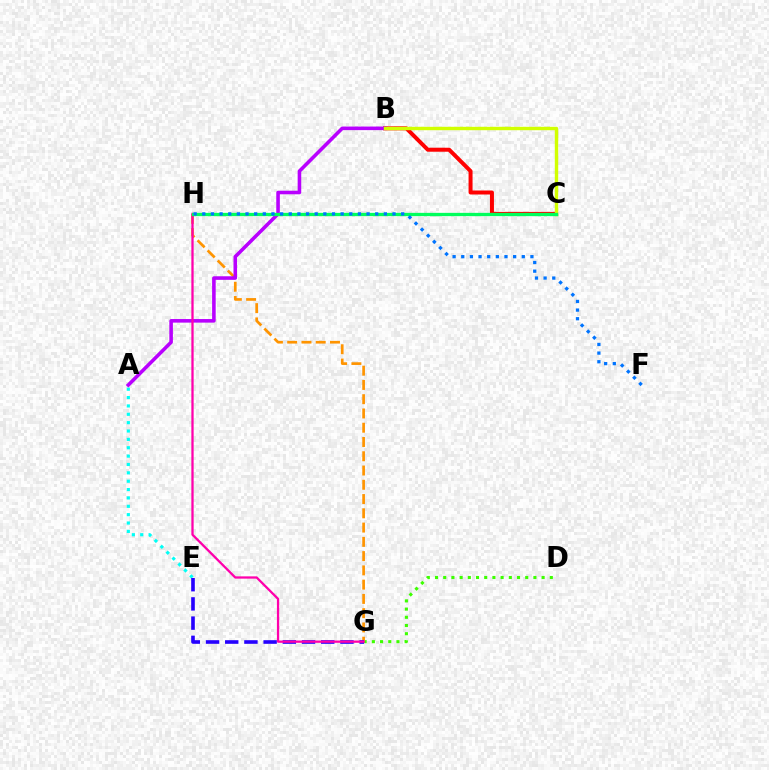{('D', 'G'): [{'color': '#3dff00', 'line_style': 'dotted', 'thickness': 2.23}], ('A', 'E'): [{'color': '#00fff6', 'line_style': 'dotted', 'thickness': 2.27}], ('G', 'H'): [{'color': '#ff9400', 'line_style': 'dashed', 'thickness': 1.94}, {'color': '#ff00ac', 'line_style': 'solid', 'thickness': 1.64}], ('B', 'C'): [{'color': '#ff0000', 'line_style': 'solid', 'thickness': 2.88}, {'color': '#d1ff00', 'line_style': 'solid', 'thickness': 2.45}], ('A', 'B'): [{'color': '#b900ff', 'line_style': 'solid', 'thickness': 2.58}], ('E', 'G'): [{'color': '#2500ff', 'line_style': 'dashed', 'thickness': 2.61}], ('C', 'H'): [{'color': '#00ff5c', 'line_style': 'solid', 'thickness': 2.38}], ('F', 'H'): [{'color': '#0074ff', 'line_style': 'dotted', 'thickness': 2.35}]}